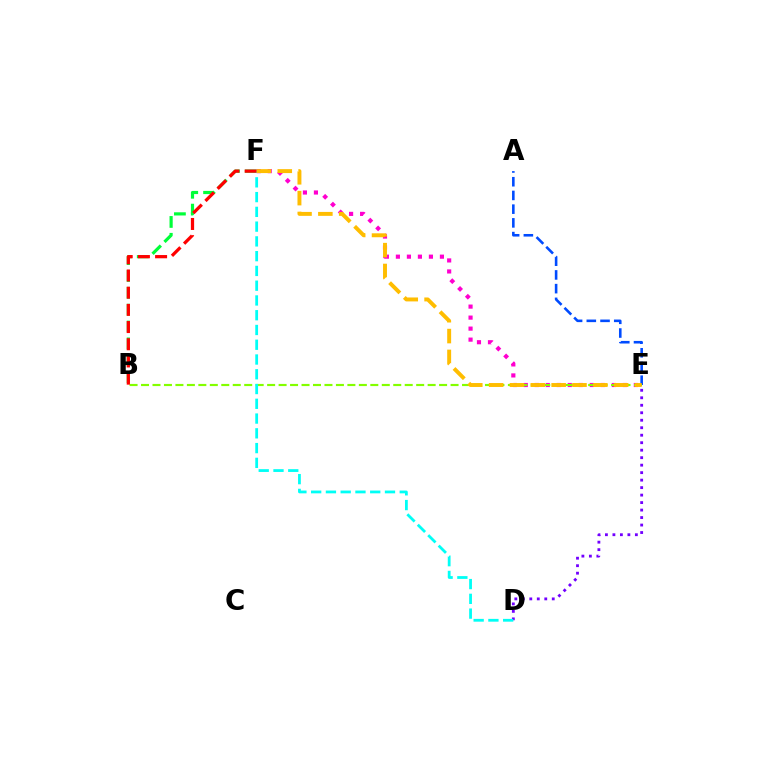{('D', 'E'): [{'color': '#7200ff', 'line_style': 'dotted', 'thickness': 2.03}], ('B', 'F'): [{'color': '#00ff39', 'line_style': 'dashed', 'thickness': 2.29}, {'color': '#ff0000', 'line_style': 'dashed', 'thickness': 2.34}], ('E', 'F'): [{'color': '#ff00cf', 'line_style': 'dotted', 'thickness': 2.99}, {'color': '#ffbd00', 'line_style': 'dashed', 'thickness': 2.83}], ('A', 'E'): [{'color': '#004bff', 'line_style': 'dashed', 'thickness': 1.86}], ('B', 'E'): [{'color': '#84ff00', 'line_style': 'dashed', 'thickness': 1.56}], ('D', 'F'): [{'color': '#00fff6', 'line_style': 'dashed', 'thickness': 2.01}]}